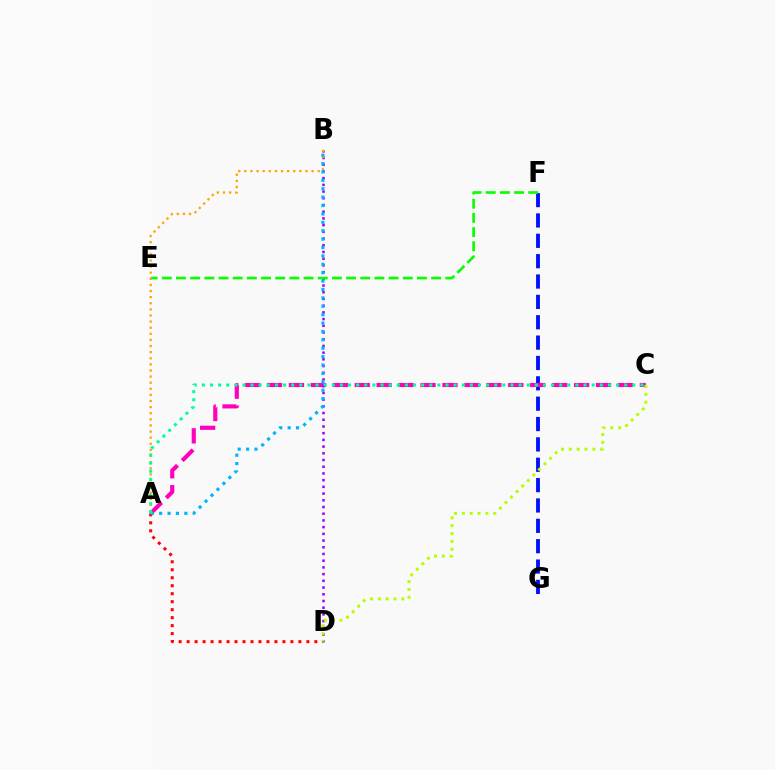{('F', 'G'): [{'color': '#0010ff', 'line_style': 'dashed', 'thickness': 2.77}], ('A', 'D'): [{'color': '#ff0000', 'line_style': 'dotted', 'thickness': 2.17}], ('A', 'C'): [{'color': '#ff00bd', 'line_style': 'dashed', 'thickness': 2.98}, {'color': '#00ff9d', 'line_style': 'dotted', 'thickness': 2.21}], ('B', 'D'): [{'color': '#9b00ff', 'line_style': 'dotted', 'thickness': 1.82}], ('E', 'F'): [{'color': '#08ff00', 'line_style': 'dashed', 'thickness': 1.93}], ('A', 'B'): [{'color': '#ffa500', 'line_style': 'dotted', 'thickness': 1.66}, {'color': '#00b5ff', 'line_style': 'dotted', 'thickness': 2.28}], ('C', 'D'): [{'color': '#b3ff00', 'line_style': 'dotted', 'thickness': 2.13}]}